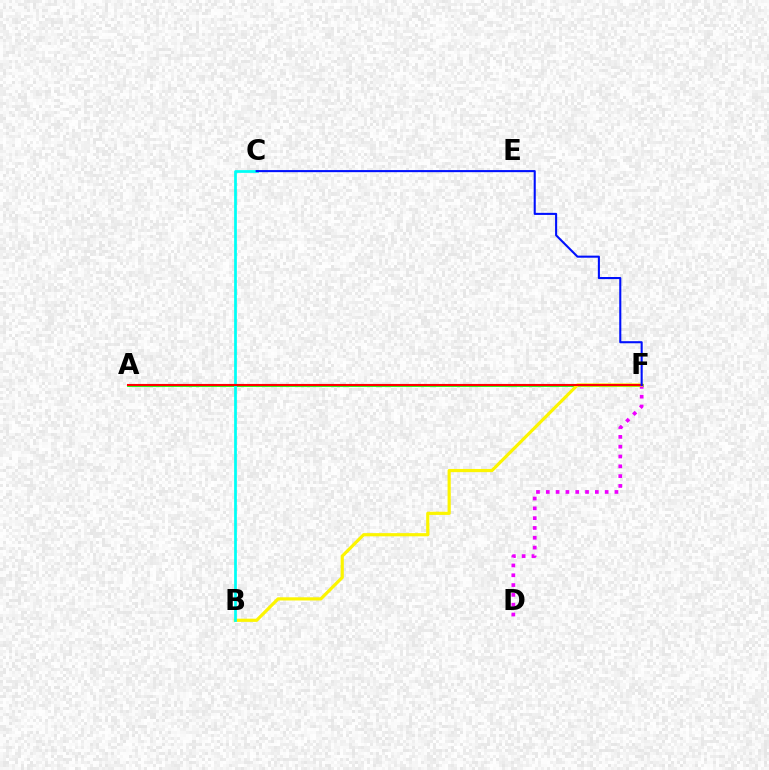{('A', 'F'): [{'color': '#08ff00', 'line_style': 'solid', 'thickness': 1.96}, {'color': '#ff0000', 'line_style': 'solid', 'thickness': 1.52}], ('D', 'F'): [{'color': '#ee00ff', 'line_style': 'dotted', 'thickness': 2.67}], ('B', 'F'): [{'color': '#fcf500', 'line_style': 'solid', 'thickness': 2.29}], ('B', 'C'): [{'color': '#00fff6', 'line_style': 'solid', 'thickness': 1.97}], ('C', 'F'): [{'color': '#0010ff', 'line_style': 'solid', 'thickness': 1.5}]}